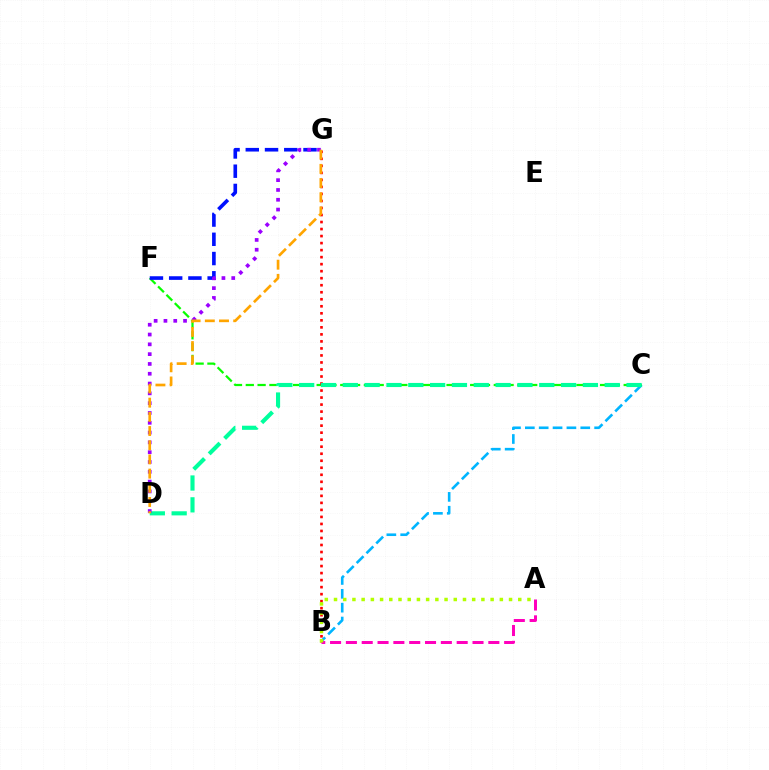{('B', 'C'): [{'color': '#00b5ff', 'line_style': 'dashed', 'thickness': 1.88}], ('C', 'F'): [{'color': '#08ff00', 'line_style': 'dashed', 'thickness': 1.6}], ('B', 'G'): [{'color': '#ff0000', 'line_style': 'dotted', 'thickness': 1.91}], ('C', 'D'): [{'color': '#00ff9d', 'line_style': 'dashed', 'thickness': 2.96}], ('A', 'B'): [{'color': '#ff00bd', 'line_style': 'dashed', 'thickness': 2.15}, {'color': '#b3ff00', 'line_style': 'dotted', 'thickness': 2.5}], ('F', 'G'): [{'color': '#0010ff', 'line_style': 'dashed', 'thickness': 2.61}], ('D', 'G'): [{'color': '#9b00ff', 'line_style': 'dotted', 'thickness': 2.66}, {'color': '#ffa500', 'line_style': 'dashed', 'thickness': 1.93}]}